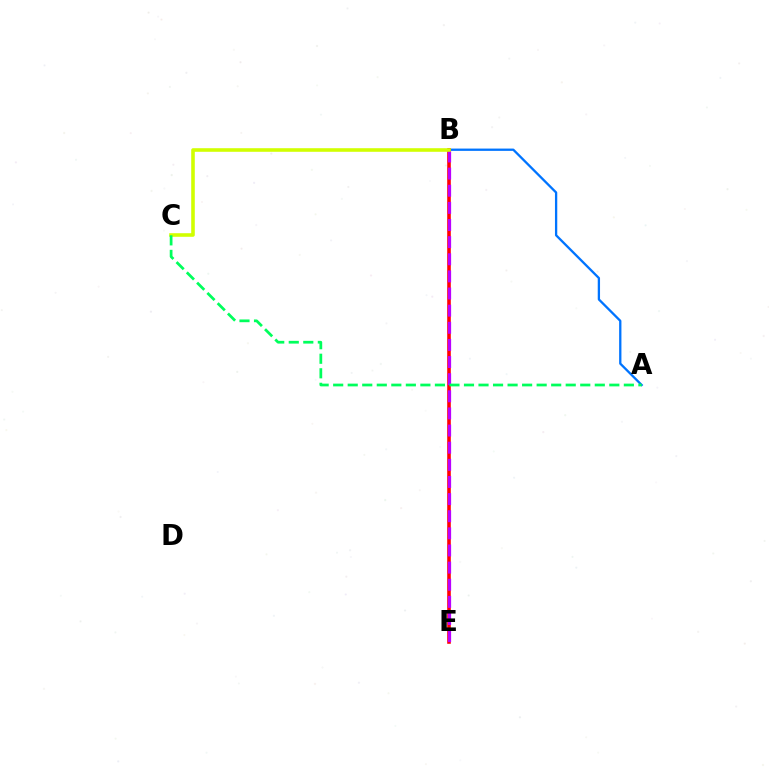{('A', 'B'): [{'color': '#0074ff', 'line_style': 'solid', 'thickness': 1.66}], ('B', 'E'): [{'color': '#ff0000', 'line_style': 'solid', 'thickness': 2.58}, {'color': '#b900ff', 'line_style': 'dashed', 'thickness': 2.33}], ('B', 'C'): [{'color': '#d1ff00', 'line_style': 'solid', 'thickness': 2.58}], ('A', 'C'): [{'color': '#00ff5c', 'line_style': 'dashed', 'thickness': 1.97}]}